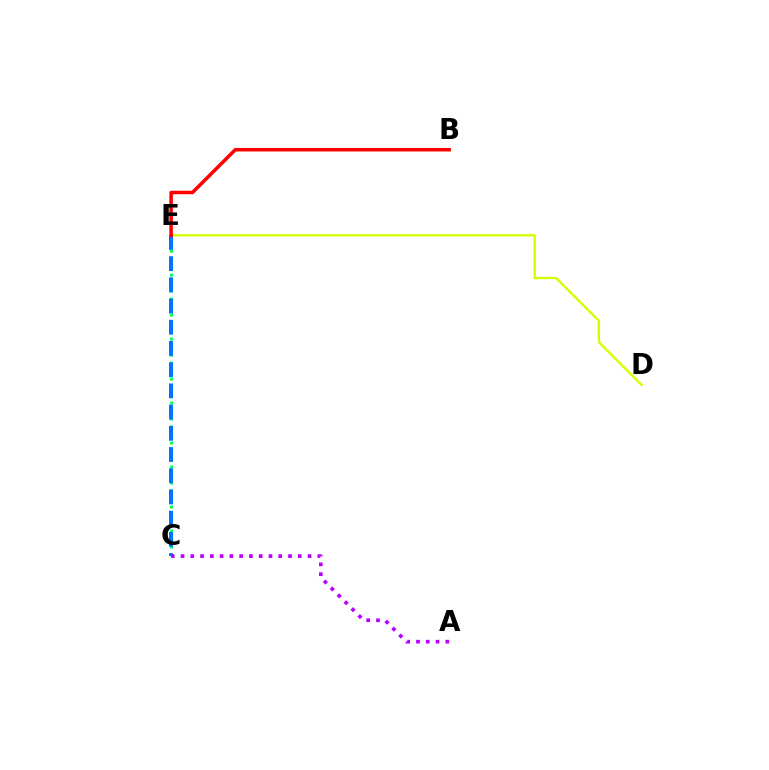{('D', 'E'): [{'color': '#d1ff00', 'line_style': 'solid', 'thickness': 1.7}], ('C', 'E'): [{'color': '#00ff5c', 'line_style': 'dotted', 'thickness': 2.17}, {'color': '#0074ff', 'line_style': 'dashed', 'thickness': 2.88}], ('A', 'C'): [{'color': '#b900ff', 'line_style': 'dotted', 'thickness': 2.66}], ('B', 'E'): [{'color': '#ff0000', 'line_style': 'solid', 'thickness': 2.53}]}